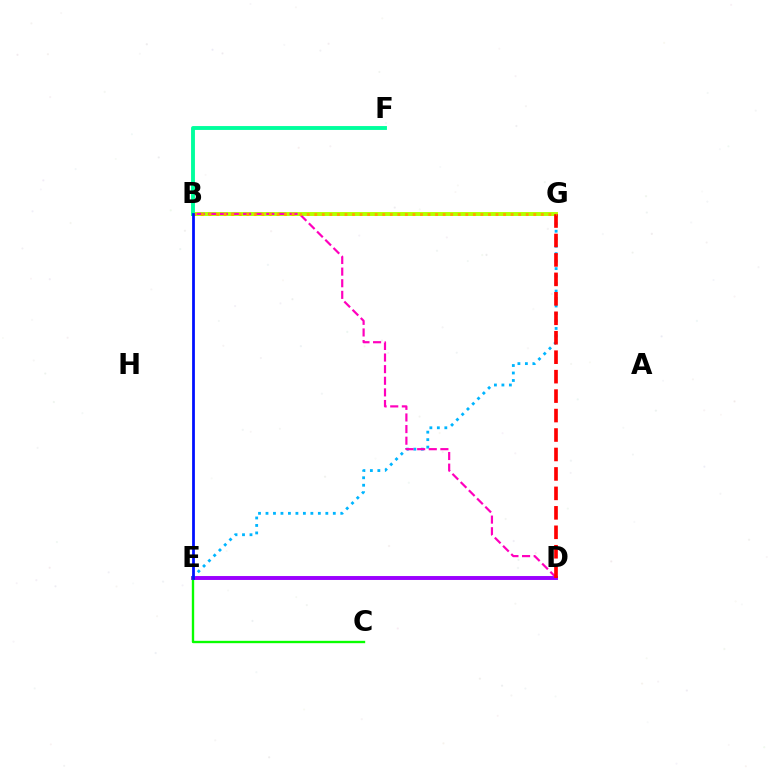{('D', 'E'): [{'color': '#9b00ff', 'line_style': 'solid', 'thickness': 2.83}], ('C', 'E'): [{'color': '#08ff00', 'line_style': 'solid', 'thickness': 1.7}], ('E', 'G'): [{'color': '#00b5ff', 'line_style': 'dotted', 'thickness': 2.03}], ('B', 'G'): [{'color': '#b3ff00', 'line_style': 'solid', 'thickness': 2.83}, {'color': '#ffa500', 'line_style': 'dotted', 'thickness': 2.05}], ('B', 'D'): [{'color': '#ff00bd', 'line_style': 'dashed', 'thickness': 1.58}], ('B', 'F'): [{'color': '#00ff9d', 'line_style': 'solid', 'thickness': 2.8}], ('D', 'G'): [{'color': '#ff0000', 'line_style': 'dashed', 'thickness': 2.64}], ('B', 'E'): [{'color': '#0010ff', 'line_style': 'solid', 'thickness': 1.99}]}